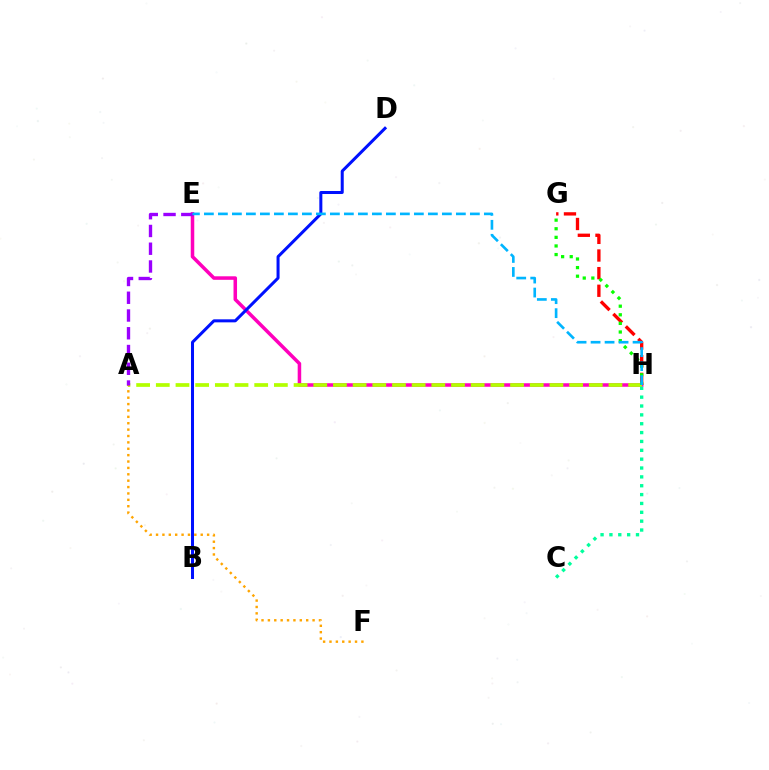{('G', 'H'): [{'color': '#ff0000', 'line_style': 'dashed', 'thickness': 2.4}, {'color': '#08ff00', 'line_style': 'dotted', 'thickness': 2.34}], ('E', 'H'): [{'color': '#ff00bd', 'line_style': 'solid', 'thickness': 2.54}, {'color': '#00b5ff', 'line_style': 'dashed', 'thickness': 1.9}], ('A', 'H'): [{'color': '#b3ff00', 'line_style': 'dashed', 'thickness': 2.67}], ('A', 'F'): [{'color': '#ffa500', 'line_style': 'dotted', 'thickness': 1.73}], ('A', 'E'): [{'color': '#9b00ff', 'line_style': 'dashed', 'thickness': 2.41}], ('B', 'D'): [{'color': '#0010ff', 'line_style': 'solid', 'thickness': 2.18}], ('C', 'H'): [{'color': '#00ff9d', 'line_style': 'dotted', 'thickness': 2.41}]}